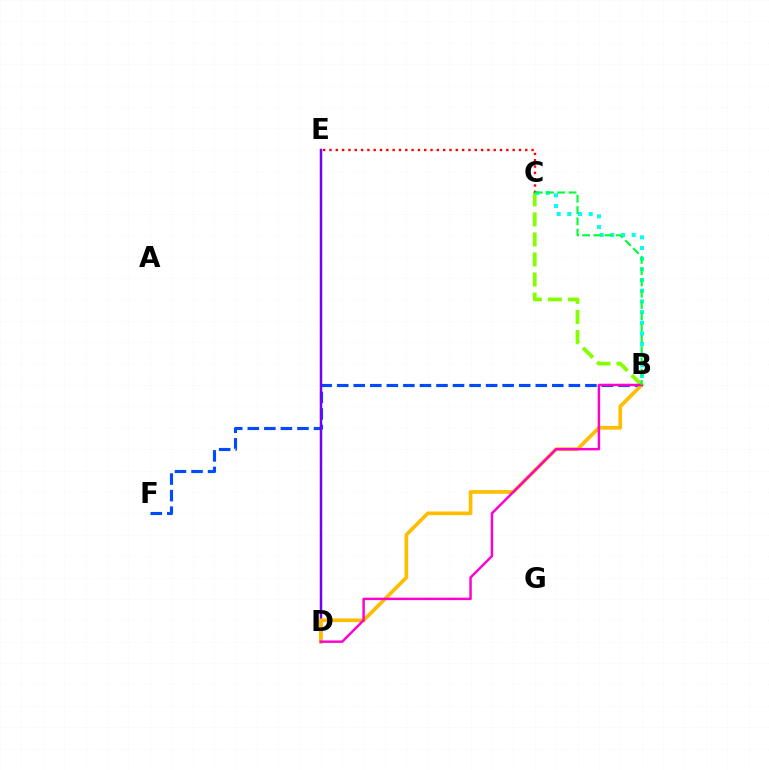{('B', 'F'): [{'color': '#004bff', 'line_style': 'dashed', 'thickness': 2.25}], ('B', 'C'): [{'color': '#84ff00', 'line_style': 'dashed', 'thickness': 2.72}, {'color': '#00fff6', 'line_style': 'dotted', 'thickness': 2.9}, {'color': '#00ff39', 'line_style': 'dashed', 'thickness': 1.53}], ('D', 'E'): [{'color': '#7200ff', 'line_style': 'solid', 'thickness': 1.79}], ('B', 'D'): [{'color': '#ffbd00', 'line_style': 'solid', 'thickness': 2.65}, {'color': '#ff00cf', 'line_style': 'solid', 'thickness': 1.77}], ('C', 'E'): [{'color': '#ff0000', 'line_style': 'dotted', 'thickness': 1.72}]}